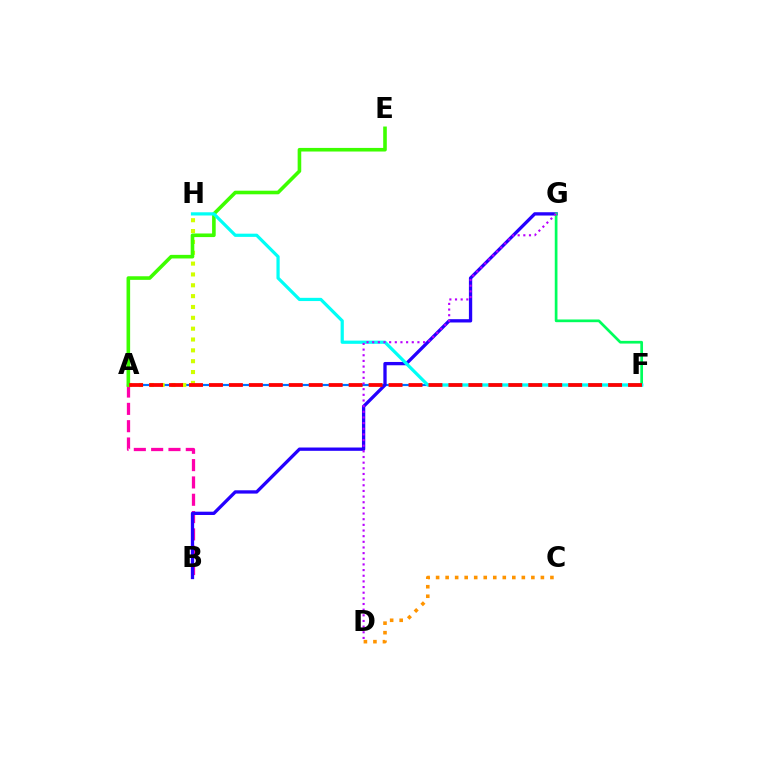{('A', 'B'): [{'color': '#ff00ac', 'line_style': 'dashed', 'thickness': 2.35}], ('A', 'F'): [{'color': '#0074ff', 'line_style': 'solid', 'thickness': 1.56}, {'color': '#ff0000', 'line_style': 'dashed', 'thickness': 2.71}], ('B', 'G'): [{'color': '#2500ff', 'line_style': 'solid', 'thickness': 2.38}], ('A', 'H'): [{'color': '#d1ff00', 'line_style': 'dotted', 'thickness': 2.95}], ('F', 'G'): [{'color': '#00ff5c', 'line_style': 'solid', 'thickness': 1.94}], ('A', 'E'): [{'color': '#3dff00', 'line_style': 'solid', 'thickness': 2.59}], ('C', 'D'): [{'color': '#ff9400', 'line_style': 'dotted', 'thickness': 2.59}], ('F', 'H'): [{'color': '#00fff6', 'line_style': 'solid', 'thickness': 2.31}], ('D', 'G'): [{'color': '#b900ff', 'line_style': 'dotted', 'thickness': 1.54}]}